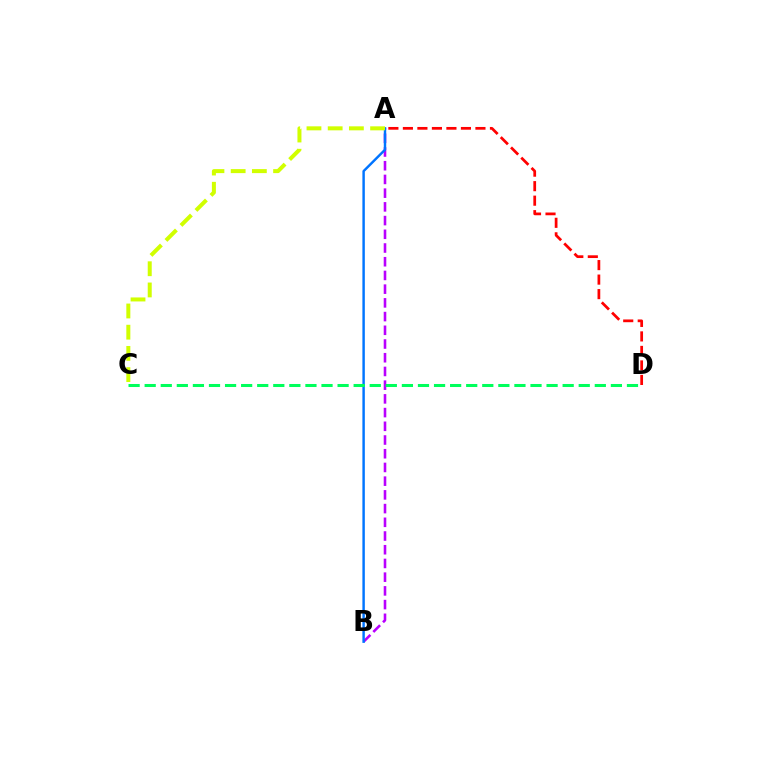{('A', 'B'): [{'color': '#b900ff', 'line_style': 'dashed', 'thickness': 1.86}, {'color': '#0074ff', 'line_style': 'solid', 'thickness': 1.76}], ('A', 'D'): [{'color': '#ff0000', 'line_style': 'dashed', 'thickness': 1.97}], ('A', 'C'): [{'color': '#d1ff00', 'line_style': 'dashed', 'thickness': 2.88}], ('C', 'D'): [{'color': '#00ff5c', 'line_style': 'dashed', 'thickness': 2.18}]}